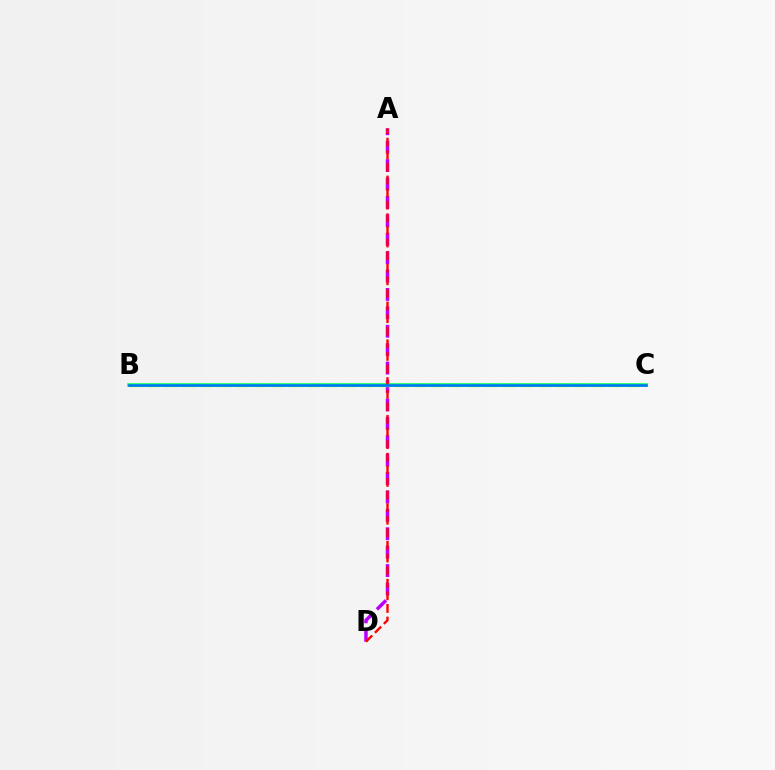{('A', 'D'): [{'color': '#b900ff', 'line_style': 'dashed', 'thickness': 2.5}, {'color': '#ff0000', 'line_style': 'dashed', 'thickness': 1.71}], ('B', 'C'): [{'color': '#d1ff00', 'line_style': 'dashed', 'thickness': 2.41}, {'color': '#00ff5c', 'line_style': 'solid', 'thickness': 2.58}, {'color': '#0074ff', 'line_style': 'solid', 'thickness': 1.84}]}